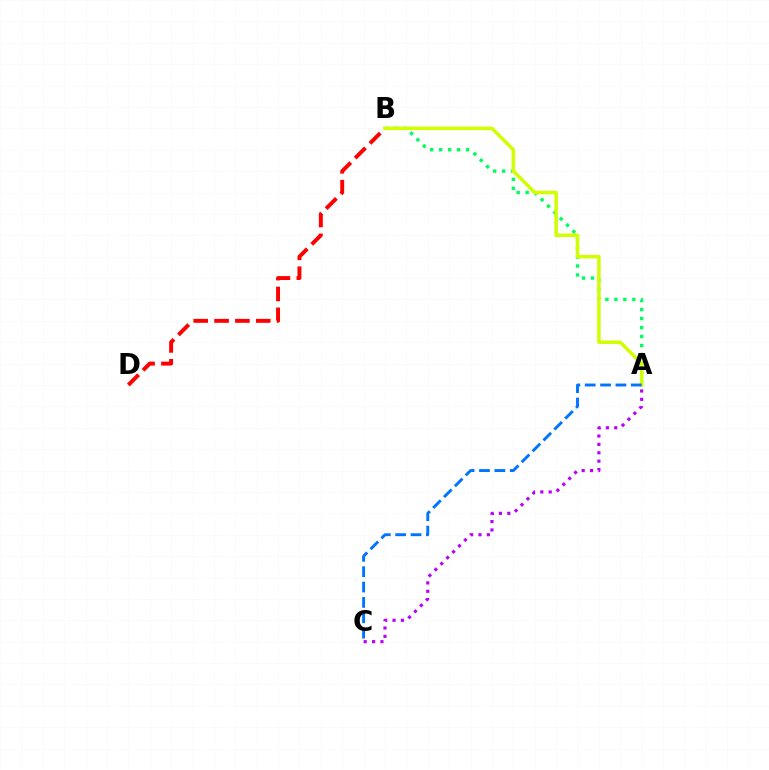{('A', 'C'): [{'color': '#b900ff', 'line_style': 'dotted', 'thickness': 2.27}, {'color': '#0074ff', 'line_style': 'dashed', 'thickness': 2.09}], ('B', 'D'): [{'color': '#ff0000', 'line_style': 'dashed', 'thickness': 2.83}], ('A', 'B'): [{'color': '#00ff5c', 'line_style': 'dotted', 'thickness': 2.44}, {'color': '#d1ff00', 'line_style': 'solid', 'thickness': 2.52}]}